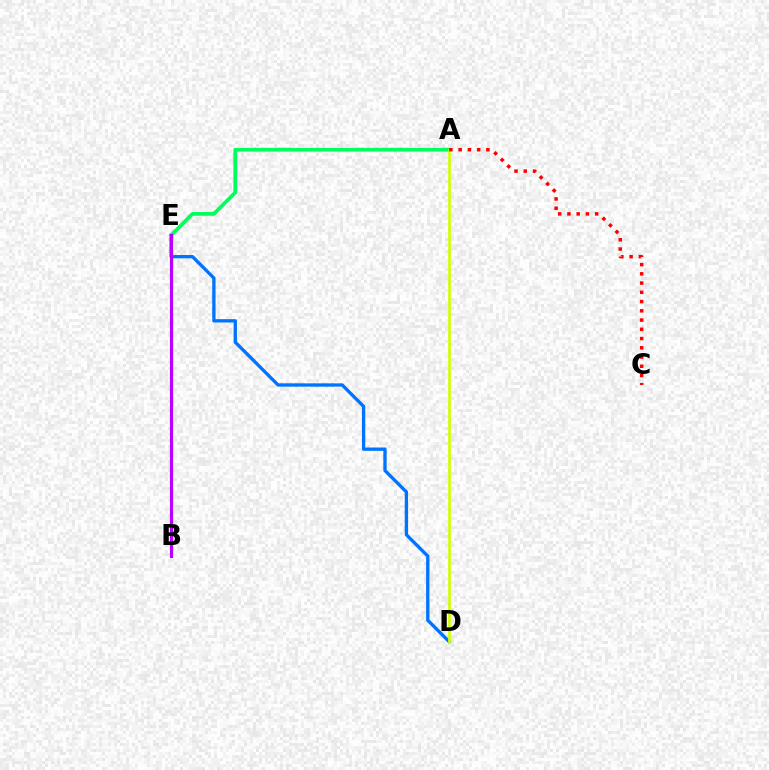{('D', 'E'): [{'color': '#0074ff', 'line_style': 'solid', 'thickness': 2.4}], ('A', 'E'): [{'color': '#00ff5c', 'line_style': 'solid', 'thickness': 2.71}], ('A', 'D'): [{'color': '#d1ff00', 'line_style': 'solid', 'thickness': 1.93}], ('B', 'E'): [{'color': '#b900ff', 'line_style': 'solid', 'thickness': 2.26}], ('A', 'C'): [{'color': '#ff0000', 'line_style': 'dotted', 'thickness': 2.51}]}